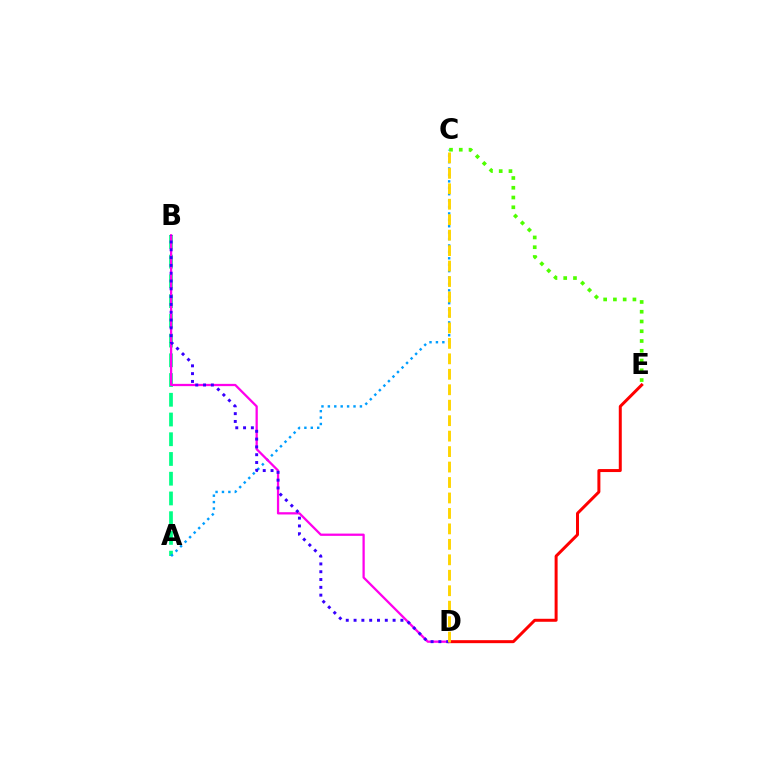{('D', 'E'): [{'color': '#ff0000', 'line_style': 'solid', 'thickness': 2.15}], ('A', 'B'): [{'color': '#00ff86', 'line_style': 'dashed', 'thickness': 2.68}], ('A', 'C'): [{'color': '#009eff', 'line_style': 'dotted', 'thickness': 1.74}], ('B', 'D'): [{'color': '#ff00ed', 'line_style': 'solid', 'thickness': 1.64}, {'color': '#3700ff', 'line_style': 'dotted', 'thickness': 2.12}], ('C', 'D'): [{'color': '#ffd500', 'line_style': 'dashed', 'thickness': 2.1}], ('C', 'E'): [{'color': '#4fff00', 'line_style': 'dotted', 'thickness': 2.65}]}